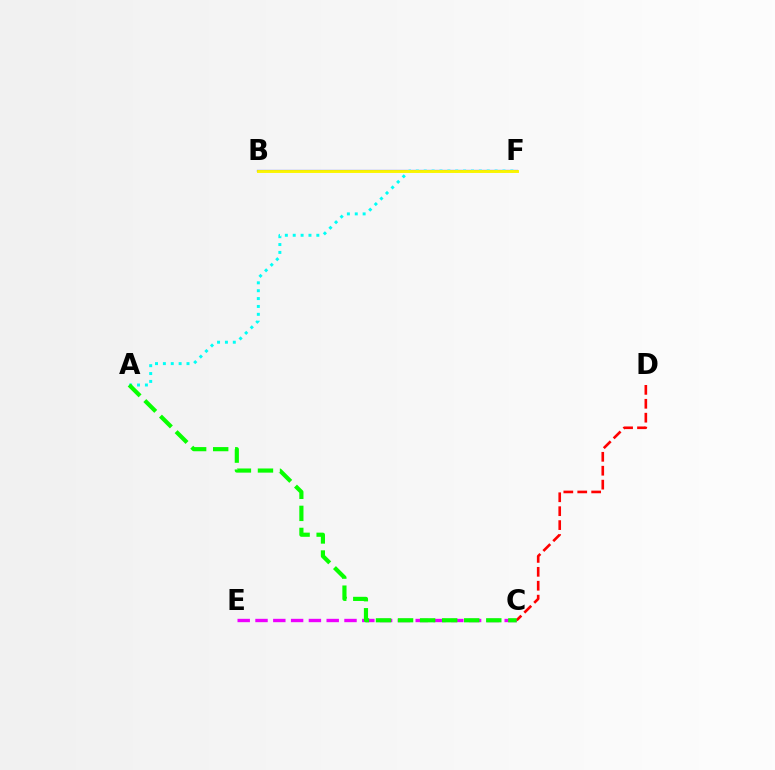{('C', 'E'): [{'color': '#ee00ff', 'line_style': 'dashed', 'thickness': 2.42}], ('C', 'D'): [{'color': '#ff0000', 'line_style': 'dashed', 'thickness': 1.89}], ('B', 'F'): [{'color': '#0010ff', 'line_style': 'solid', 'thickness': 1.56}, {'color': '#fcf500', 'line_style': 'solid', 'thickness': 2.1}], ('A', 'F'): [{'color': '#00fff6', 'line_style': 'dotted', 'thickness': 2.14}], ('A', 'C'): [{'color': '#08ff00', 'line_style': 'dashed', 'thickness': 3.0}]}